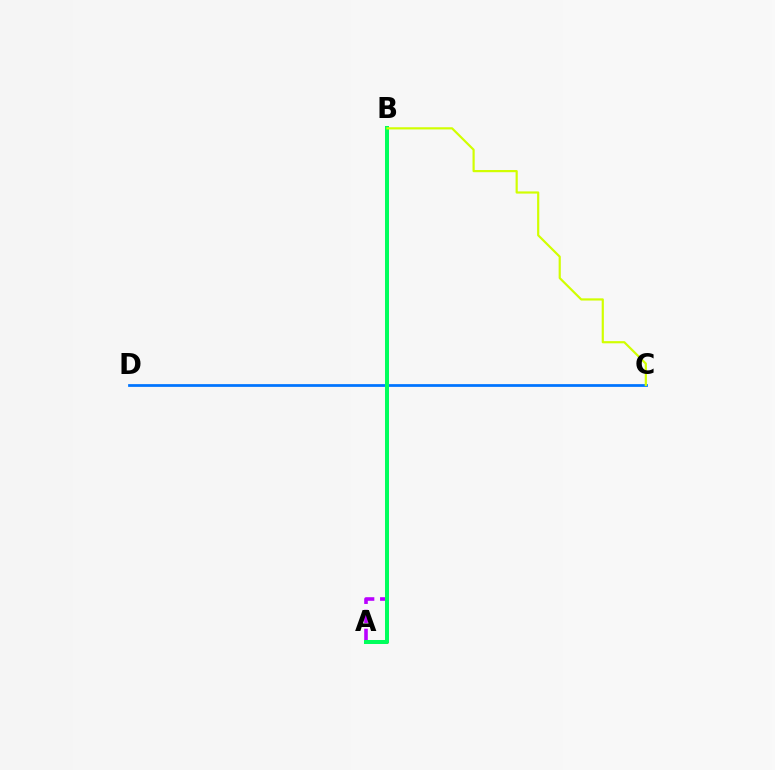{('C', 'D'): [{'color': '#0074ff', 'line_style': 'solid', 'thickness': 1.98}], ('A', 'B'): [{'color': '#ff0000', 'line_style': 'dashed', 'thickness': 2.63}, {'color': '#b900ff', 'line_style': 'dashed', 'thickness': 2.58}, {'color': '#00ff5c', 'line_style': 'solid', 'thickness': 2.89}], ('B', 'C'): [{'color': '#d1ff00', 'line_style': 'solid', 'thickness': 1.57}]}